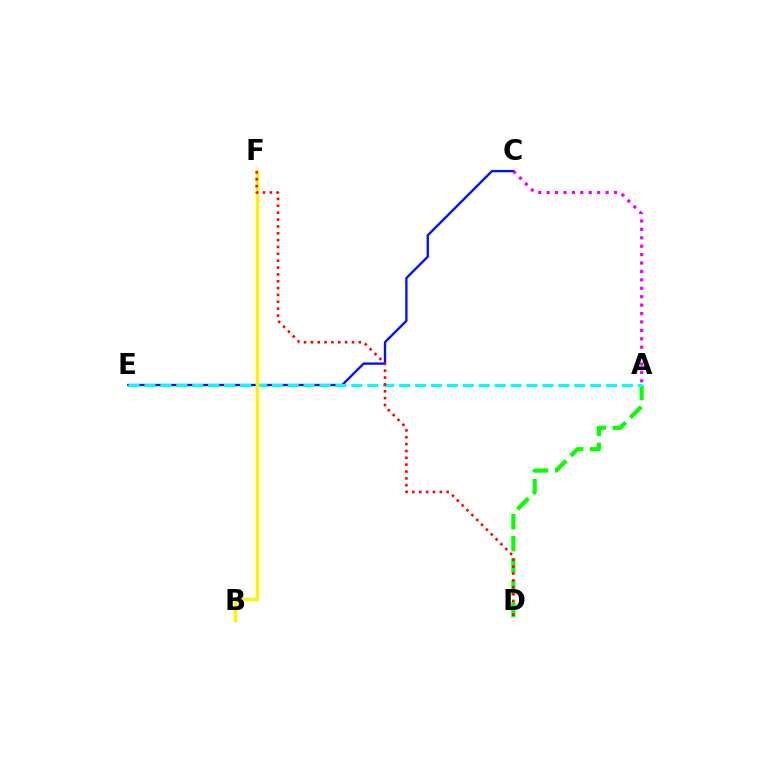{('C', 'E'): [{'color': '#0010ff', 'line_style': 'solid', 'thickness': 1.68}], ('A', 'D'): [{'color': '#08ff00', 'line_style': 'dashed', 'thickness': 2.99}], ('A', 'C'): [{'color': '#ee00ff', 'line_style': 'dotted', 'thickness': 2.29}], ('A', 'E'): [{'color': '#00fff6', 'line_style': 'dashed', 'thickness': 2.16}], ('B', 'F'): [{'color': '#fcf500', 'line_style': 'solid', 'thickness': 2.52}], ('D', 'F'): [{'color': '#ff0000', 'line_style': 'dotted', 'thickness': 1.86}]}